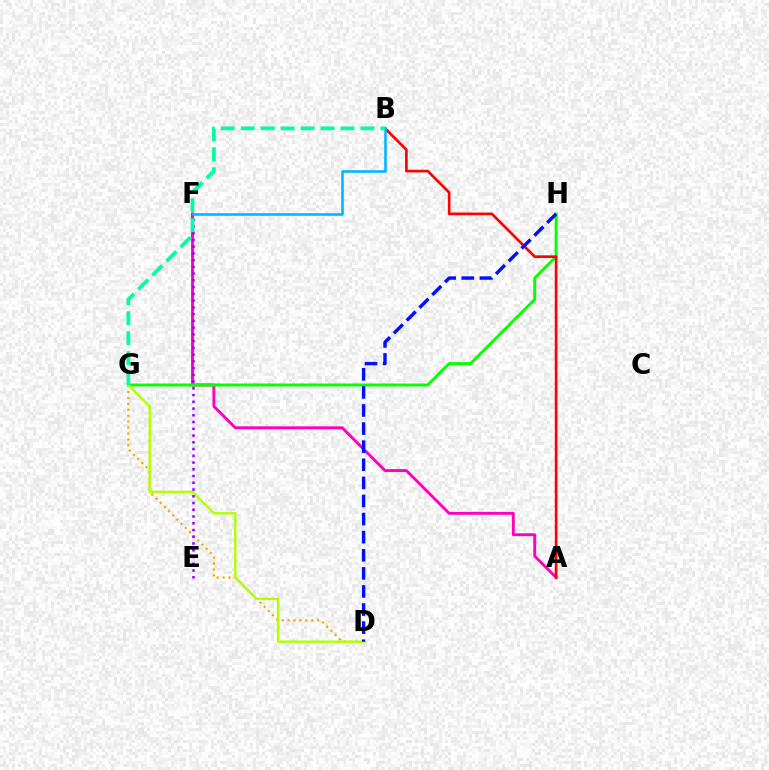{('A', 'F'): [{'color': '#ff00bd', 'line_style': 'solid', 'thickness': 2.08}], ('G', 'H'): [{'color': '#08ff00', 'line_style': 'solid', 'thickness': 2.12}], ('A', 'B'): [{'color': '#ff0000', 'line_style': 'solid', 'thickness': 1.92}], ('B', 'F'): [{'color': '#00b5ff', 'line_style': 'solid', 'thickness': 1.84}], ('D', 'G'): [{'color': '#ffa500', 'line_style': 'dotted', 'thickness': 1.61}, {'color': '#b3ff00', 'line_style': 'solid', 'thickness': 1.72}], ('D', 'H'): [{'color': '#0010ff', 'line_style': 'dashed', 'thickness': 2.46}], ('E', 'F'): [{'color': '#9b00ff', 'line_style': 'dotted', 'thickness': 1.83}], ('B', 'G'): [{'color': '#00ff9d', 'line_style': 'dashed', 'thickness': 2.71}]}